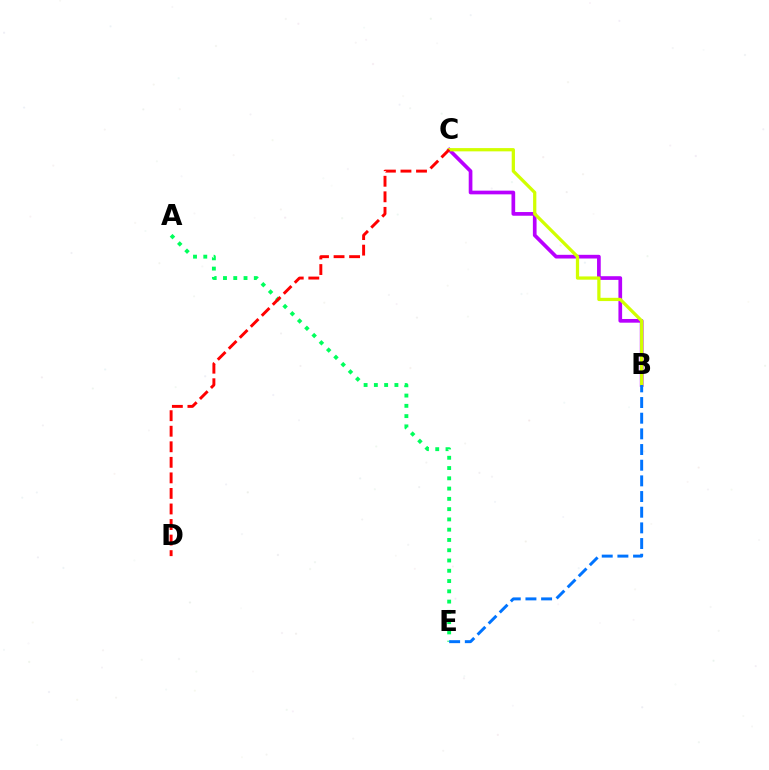{('B', 'C'): [{'color': '#b900ff', 'line_style': 'solid', 'thickness': 2.66}, {'color': '#d1ff00', 'line_style': 'solid', 'thickness': 2.34}], ('A', 'E'): [{'color': '#00ff5c', 'line_style': 'dotted', 'thickness': 2.79}], ('B', 'E'): [{'color': '#0074ff', 'line_style': 'dashed', 'thickness': 2.13}], ('C', 'D'): [{'color': '#ff0000', 'line_style': 'dashed', 'thickness': 2.11}]}